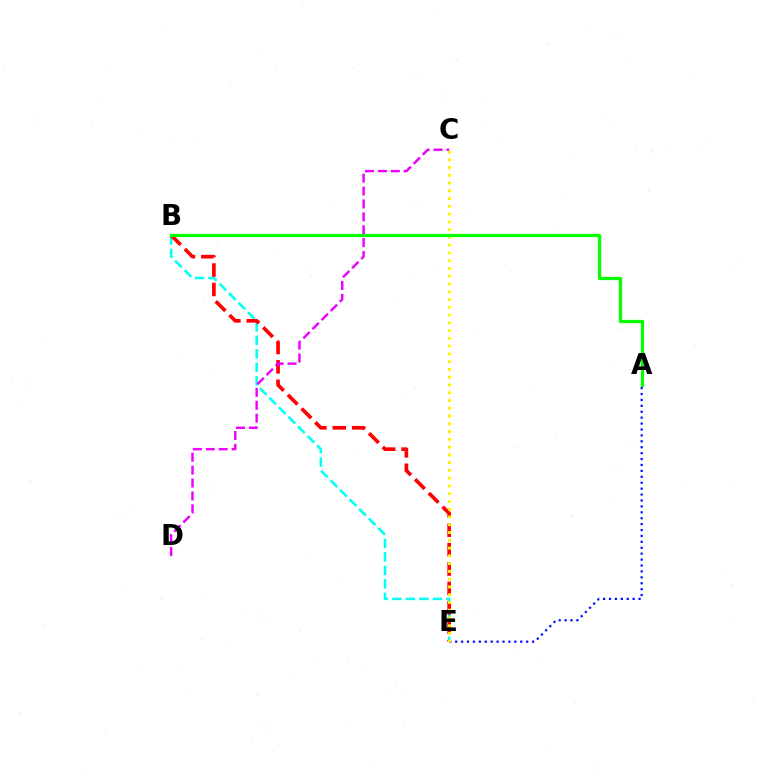{('A', 'E'): [{'color': '#0010ff', 'line_style': 'dotted', 'thickness': 1.61}], ('B', 'E'): [{'color': '#00fff6', 'line_style': 'dashed', 'thickness': 1.83}, {'color': '#ff0000', 'line_style': 'dashed', 'thickness': 2.64}], ('C', 'E'): [{'color': '#fcf500', 'line_style': 'dotted', 'thickness': 2.11}], ('A', 'B'): [{'color': '#08ff00', 'line_style': 'solid', 'thickness': 2.36}], ('C', 'D'): [{'color': '#ee00ff', 'line_style': 'dashed', 'thickness': 1.75}]}